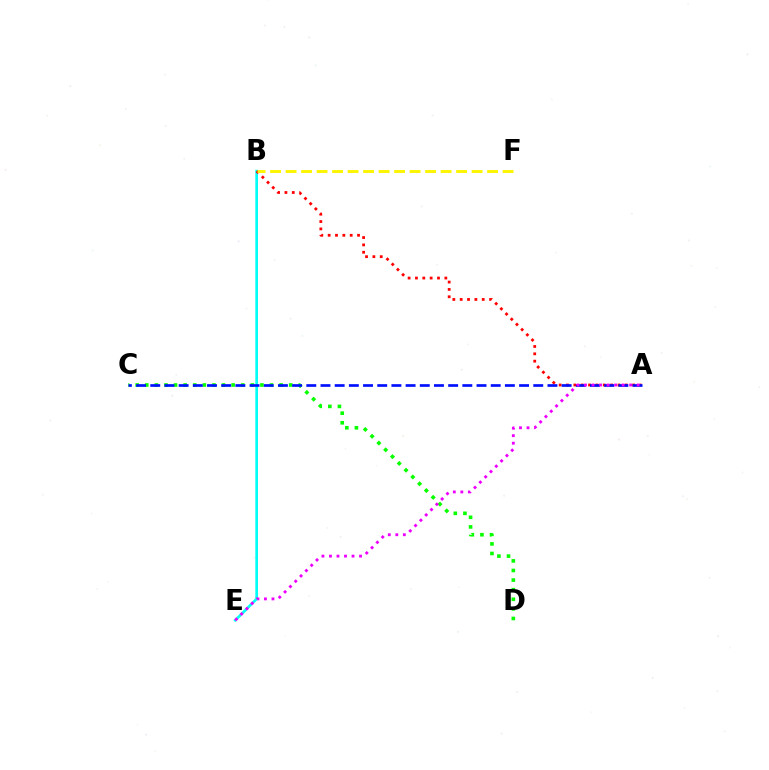{('B', 'E'): [{'color': '#00fff6', 'line_style': 'solid', 'thickness': 1.92}], ('A', 'B'): [{'color': '#ff0000', 'line_style': 'dotted', 'thickness': 2.0}], ('C', 'D'): [{'color': '#08ff00', 'line_style': 'dotted', 'thickness': 2.61}], ('B', 'F'): [{'color': '#fcf500', 'line_style': 'dashed', 'thickness': 2.11}], ('A', 'C'): [{'color': '#0010ff', 'line_style': 'dashed', 'thickness': 1.93}], ('A', 'E'): [{'color': '#ee00ff', 'line_style': 'dotted', 'thickness': 2.04}]}